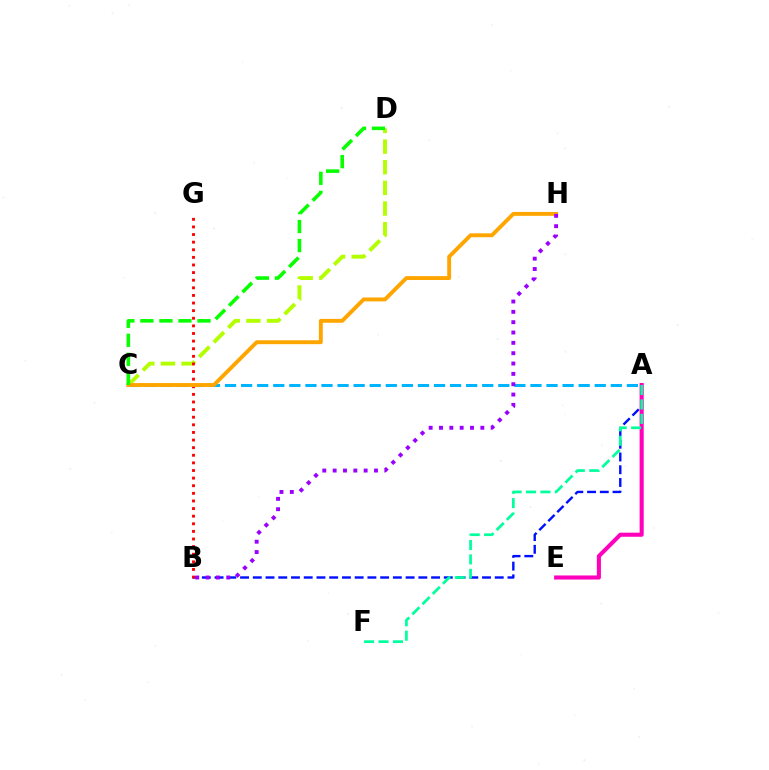{('C', 'D'): [{'color': '#b3ff00', 'line_style': 'dashed', 'thickness': 2.8}, {'color': '#08ff00', 'line_style': 'dashed', 'thickness': 2.58}], ('A', 'B'): [{'color': '#0010ff', 'line_style': 'dashed', 'thickness': 1.73}], ('A', 'E'): [{'color': '#ff00bd', 'line_style': 'solid', 'thickness': 2.94}], ('A', 'C'): [{'color': '#00b5ff', 'line_style': 'dashed', 'thickness': 2.18}], ('B', 'G'): [{'color': '#ff0000', 'line_style': 'dotted', 'thickness': 2.07}], ('C', 'H'): [{'color': '#ffa500', 'line_style': 'solid', 'thickness': 2.8}], ('B', 'H'): [{'color': '#9b00ff', 'line_style': 'dotted', 'thickness': 2.81}], ('A', 'F'): [{'color': '#00ff9d', 'line_style': 'dashed', 'thickness': 1.96}]}